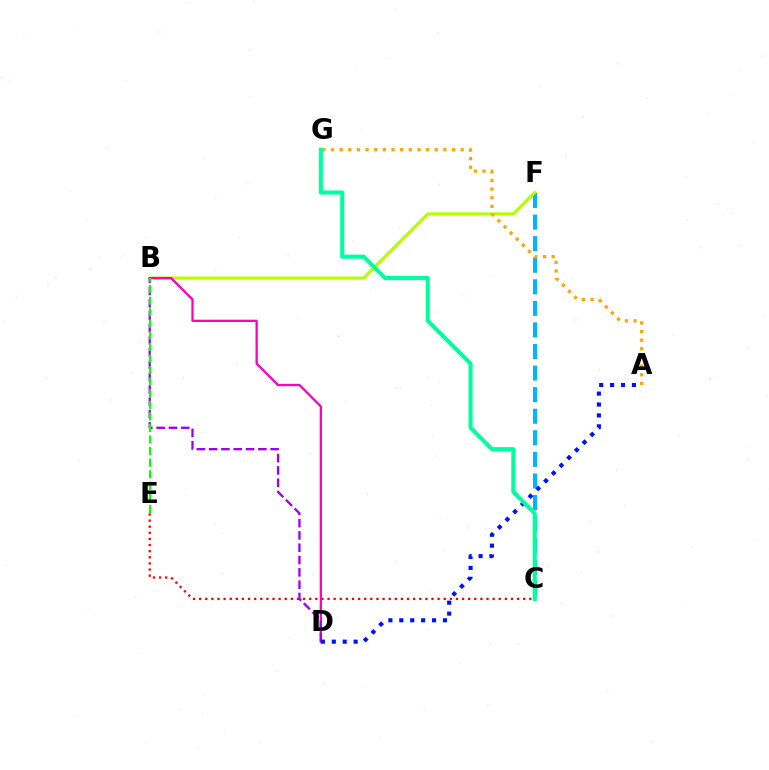{('C', 'F'): [{'color': '#00b5ff', 'line_style': 'dashed', 'thickness': 2.93}], ('C', 'E'): [{'color': '#ff0000', 'line_style': 'dotted', 'thickness': 1.66}], ('B', 'F'): [{'color': '#b3ff00', 'line_style': 'solid', 'thickness': 2.2}], ('A', 'G'): [{'color': '#ffa500', 'line_style': 'dotted', 'thickness': 2.35}], ('B', 'D'): [{'color': '#ff00bd', 'line_style': 'solid', 'thickness': 1.65}, {'color': '#9b00ff', 'line_style': 'dashed', 'thickness': 1.67}], ('A', 'D'): [{'color': '#0010ff', 'line_style': 'dotted', 'thickness': 2.96}], ('B', 'E'): [{'color': '#08ff00', 'line_style': 'dashed', 'thickness': 1.57}], ('C', 'G'): [{'color': '#00ff9d', 'line_style': 'solid', 'thickness': 2.94}]}